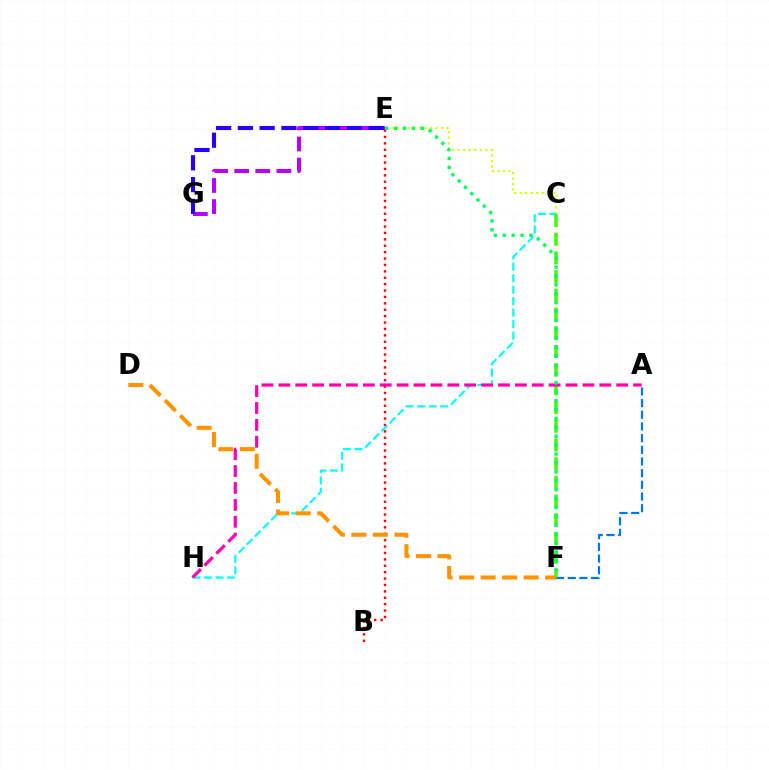{('E', 'G'): [{'color': '#b900ff', 'line_style': 'dashed', 'thickness': 2.86}, {'color': '#2500ff', 'line_style': 'dashed', 'thickness': 2.96}], ('C', 'F'): [{'color': '#3dff00', 'line_style': 'dashed', 'thickness': 2.54}], ('C', 'E'): [{'color': '#d1ff00', 'line_style': 'dotted', 'thickness': 1.5}], ('B', 'E'): [{'color': '#ff0000', 'line_style': 'dotted', 'thickness': 1.74}], ('C', 'H'): [{'color': '#00fff6', 'line_style': 'dashed', 'thickness': 1.56}], ('A', 'H'): [{'color': '#ff00ac', 'line_style': 'dashed', 'thickness': 2.29}], ('A', 'F'): [{'color': '#0074ff', 'line_style': 'dashed', 'thickness': 1.59}], ('D', 'F'): [{'color': '#ff9400', 'line_style': 'dashed', 'thickness': 2.92}], ('E', 'F'): [{'color': '#00ff5c', 'line_style': 'dotted', 'thickness': 2.42}]}